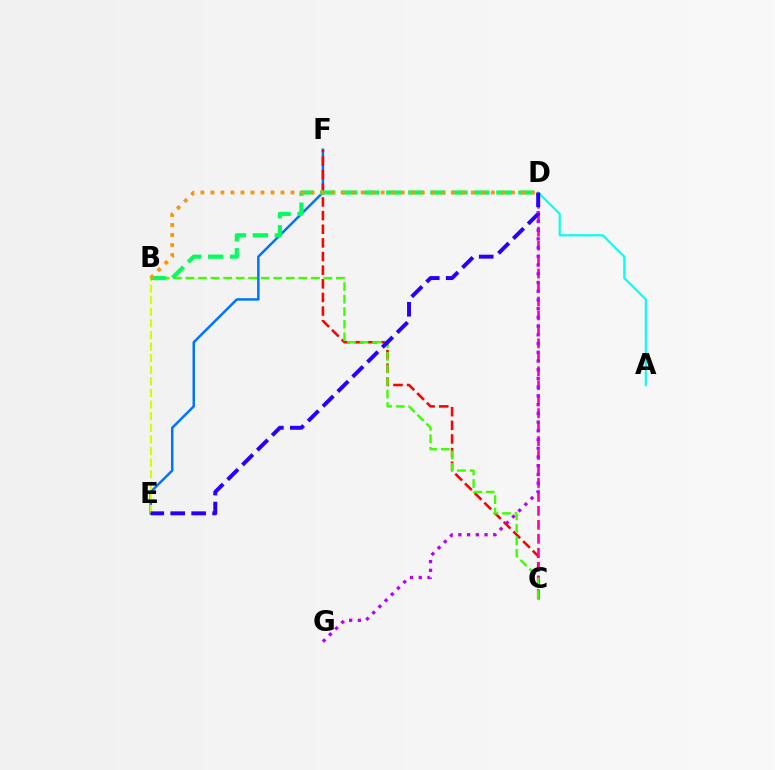{('E', 'F'): [{'color': '#0074ff', 'line_style': 'solid', 'thickness': 1.8}], ('C', 'F'): [{'color': '#ff0000', 'line_style': 'dashed', 'thickness': 1.85}], ('B', 'E'): [{'color': '#d1ff00', 'line_style': 'dashed', 'thickness': 1.58}], ('C', 'D'): [{'color': '#ff00ac', 'line_style': 'dashed', 'thickness': 1.9}], ('B', 'C'): [{'color': '#3dff00', 'line_style': 'dashed', 'thickness': 1.7}], ('D', 'G'): [{'color': '#b900ff', 'line_style': 'dotted', 'thickness': 2.37}], ('B', 'D'): [{'color': '#00ff5c', 'line_style': 'dashed', 'thickness': 2.99}, {'color': '#ff9400', 'line_style': 'dotted', 'thickness': 2.72}], ('A', 'D'): [{'color': '#00fff6', 'line_style': 'solid', 'thickness': 1.56}], ('D', 'E'): [{'color': '#2500ff', 'line_style': 'dashed', 'thickness': 2.84}]}